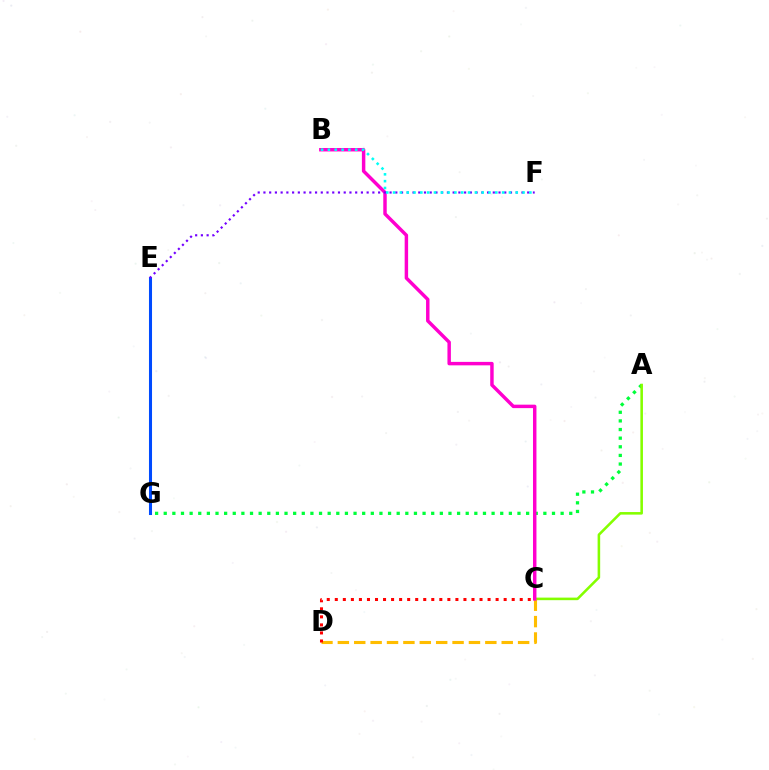{('A', 'G'): [{'color': '#00ff39', 'line_style': 'dotted', 'thickness': 2.34}], ('A', 'C'): [{'color': '#84ff00', 'line_style': 'solid', 'thickness': 1.85}], ('C', 'D'): [{'color': '#ffbd00', 'line_style': 'dashed', 'thickness': 2.23}, {'color': '#ff0000', 'line_style': 'dotted', 'thickness': 2.18}], ('B', 'C'): [{'color': '#ff00cf', 'line_style': 'solid', 'thickness': 2.49}], ('E', 'G'): [{'color': '#004bff', 'line_style': 'solid', 'thickness': 2.2}], ('E', 'F'): [{'color': '#7200ff', 'line_style': 'dotted', 'thickness': 1.56}], ('B', 'F'): [{'color': '#00fff6', 'line_style': 'dotted', 'thickness': 1.85}]}